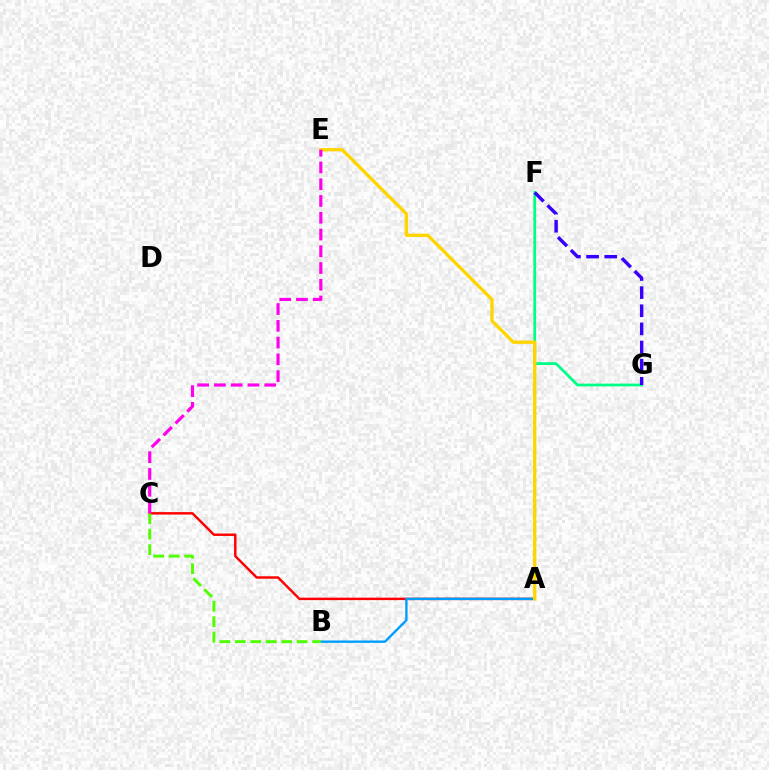{('A', 'C'): [{'color': '#ff0000', 'line_style': 'solid', 'thickness': 1.76}], ('A', 'B'): [{'color': '#009eff', 'line_style': 'solid', 'thickness': 1.71}], ('F', 'G'): [{'color': '#00ff86', 'line_style': 'solid', 'thickness': 2.0}, {'color': '#3700ff', 'line_style': 'dashed', 'thickness': 2.46}], ('B', 'C'): [{'color': '#4fff00', 'line_style': 'dashed', 'thickness': 2.1}], ('A', 'E'): [{'color': '#ffd500', 'line_style': 'solid', 'thickness': 2.39}], ('C', 'E'): [{'color': '#ff00ed', 'line_style': 'dashed', 'thickness': 2.28}]}